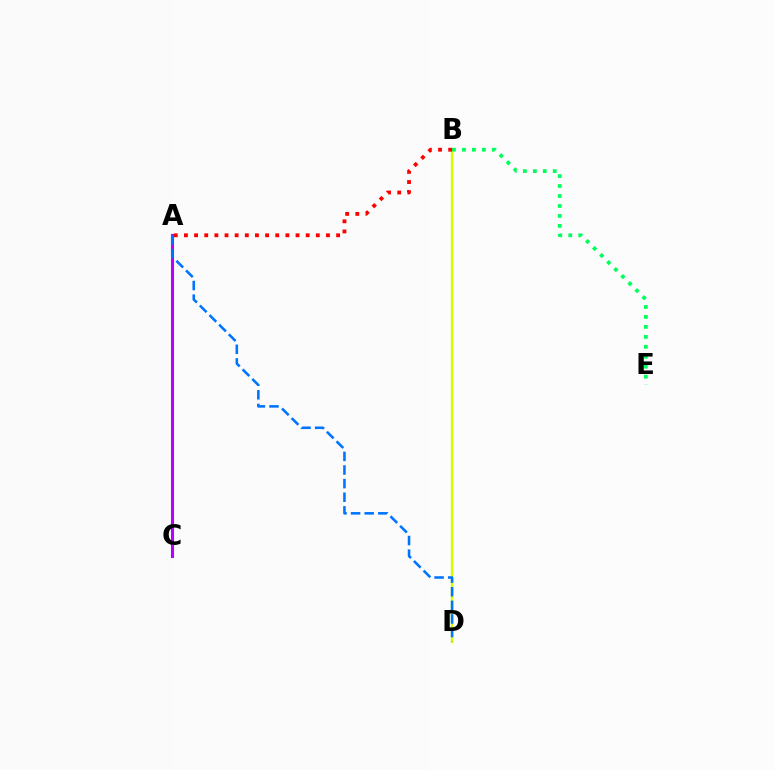{('B', 'D'): [{'color': '#d1ff00', 'line_style': 'solid', 'thickness': 1.71}], ('A', 'C'): [{'color': '#b900ff', 'line_style': 'solid', 'thickness': 2.21}], ('A', 'D'): [{'color': '#0074ff', 'line_style': 'dashed', 'thickness': 1.85}], ('B', 'E'): [{'color': '#00ff5c', 'line_style': 'dotted', 'thickness': 2.71}], ('A', 'B'): [{'color': '#ff0000', 'line_style': 'dotted', 'thickness': 2.76}]}